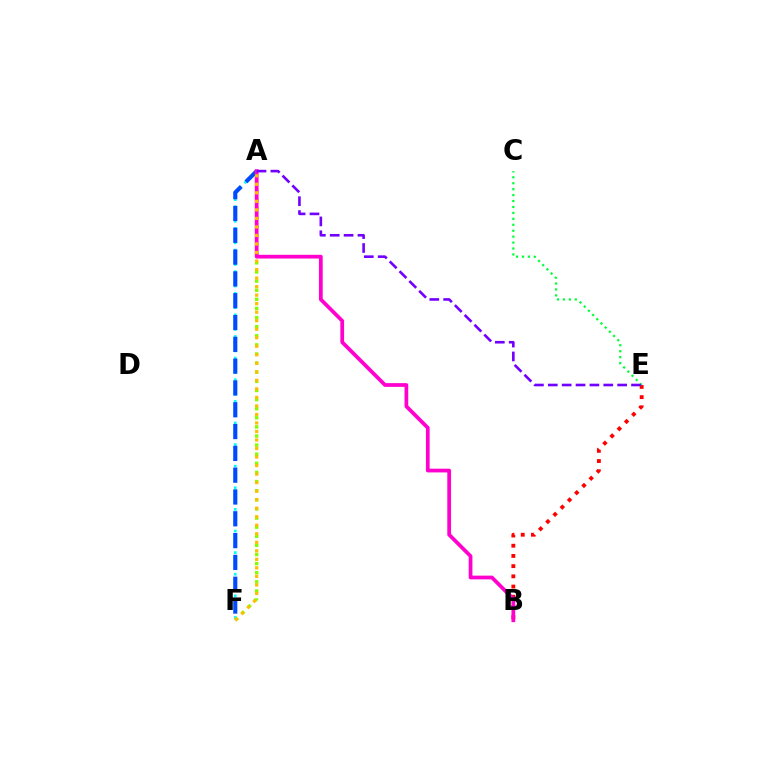{('A', 'F'): [{'color': '#00fff6', 'line_style': 'dotted', 'thickness': 1.96}, {'color': '#004bff', 'line_style': 'dashed', 'thickness': 2.96}, {'color': '#84ff00', 'line_style': 'dotted', 'thickness': 2.48}, {'color': '#ffbd00', 'line_style': 'dotted', 'thickness': 2.32}], ('B', 'E'): [{'color': '#ff0000', 'line_style': 'dotted', 'thickness': 2.77}], ('C', 'E'): [{'color': '#00ff39', 'line_style': 'dotted', 'thickness': 1.61}], ('A', 'B'): [{'color': '#ff00cf', 'line_style': 'solid', 'thickness': 2.69}], ('A', 'E'): [{'color': '#7200ff', 'line_style': 'dashed', 'thickness': 1.88}]}